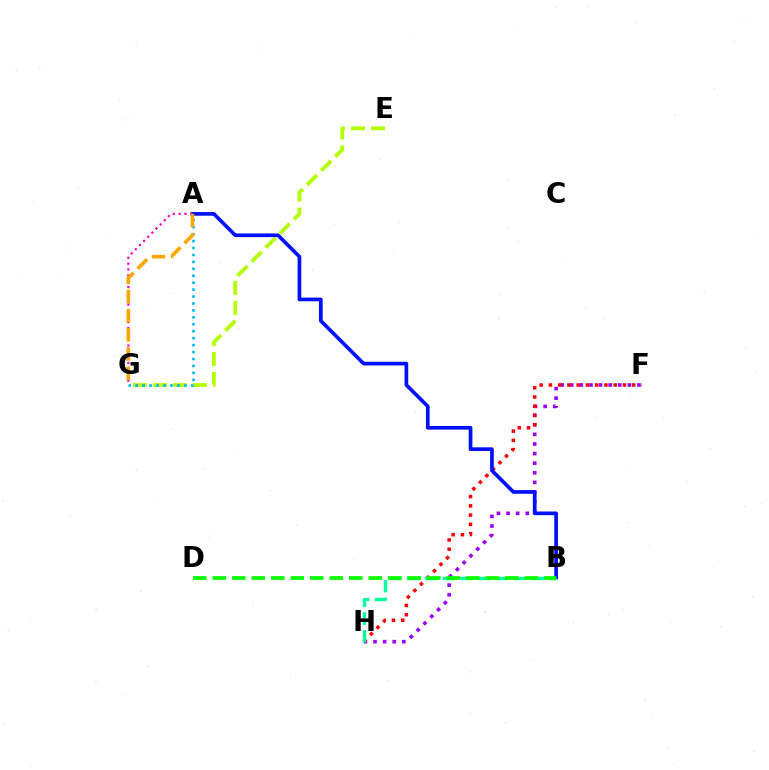{('E', 'G'): [{'color': '#b3ff00', 'line_style': 'dashed', 'thickness': 2.71}], ('F', 'H'): [{'color': '#9b00ff', 'line_style': 'dotted', 'thickness': 2.61}, {'color': '#ff0000', 'line_style': 'dotted', 'thickness': 2.51}], ('A', 'B'): [{'color': '#0010ff', 'line_style': 'solid', 'thickness': 2.65}], ('A', 'G'): [{'color': '#ff00bd', 'line_style': 'dotted', 'thickness': 1.59}, {'color': '#00b5ff', 'line_style': 'dotted', 'thickness': 1.88}, {'color': '#ffa500', 'line_style': 'dashed', 'thickness': 2.61}], ('B', 'H'): [{'color': '#00ff9d', 'line_style': 'dashed', 'thickness': 2.41}], ('B', 'D'): [{'color': '#08ff00', 'line_style': 'dashed', 'thickness': 2.65}]}